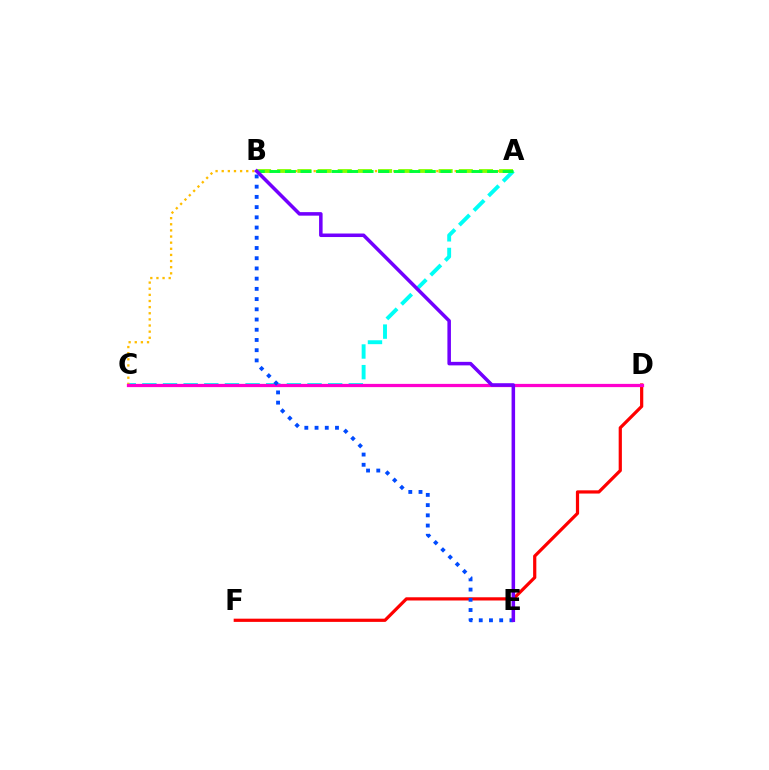{('A', 'C'): [{'color': '#00fff6', 'line_style': 'dashed', 'thickness': 2.8}, {'color': '#ffbd00', 'line_style': 'dotted', 'thickness': 1.67}], ('D', 'F'): [{'color': '#ff0000', 'line_style': 'solid', 'thickness': 2.31}], ('C', 'D'): [{'color': '#ff00cf', 'line_style': 'solid', 'thickness': 2.33}], ('A', 'B'): [{'color': '#84ff00', 'line_style': 'dashed', 'thickness': 2.74}, {'color': '#00ff39', 'line_style': 'dashed', 'thickness': 2.11}], ('B', 'E'): [{'color': '#004bff', 'line_style': 'dotted', 'thickness': 2.78}, {'color': '#7200ff', 'line_style': 'solid', 'thickness': 2.54}]}